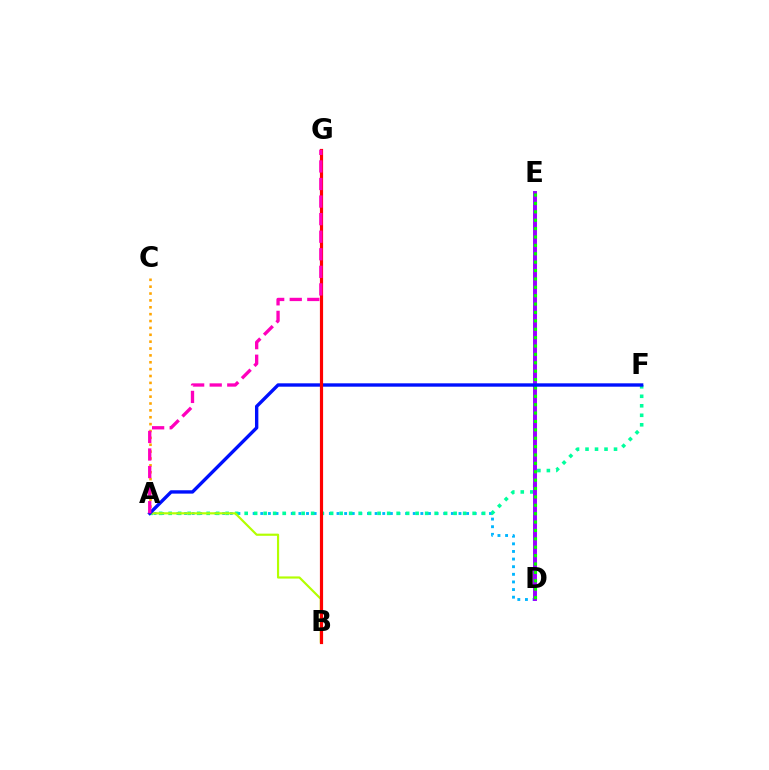{('A', 'D'): [{'color': '#00b5ff', 'line_style': 'dotted', 'thickness': 2.07}], ('A', 'C'): [{'color': '#ffa500', 'line_style': 'dotted', 'thickness': 1.87}], ('A', 'F'): [{'color': '#00ff9d', 'line_style': 'dotted', 'thickness': 2.58}, {'color': '#0010ff', 'line_style': 'solid', 'thickness': 2.43}], ('D', 'E'): [{'color': '#9b00ff', 'line_style': 'solid', 'thickness': 2.84}, {'color': '#08ff00', 'line_style': 'dotted', 'thickness': 2.28}], ('A', 'B'): [{'color': '#b3ff00', 'line_style': 'solid', 'thickness': 1.56}], ('B', 'G'): [{'color': '#ff0000', 'line_style': 'solid', 'thickness': 2.3}], ('A', 'G'): [{'color': '#ff00bd', 'line_style': 'dashed', 'thickness': 2.39}]}